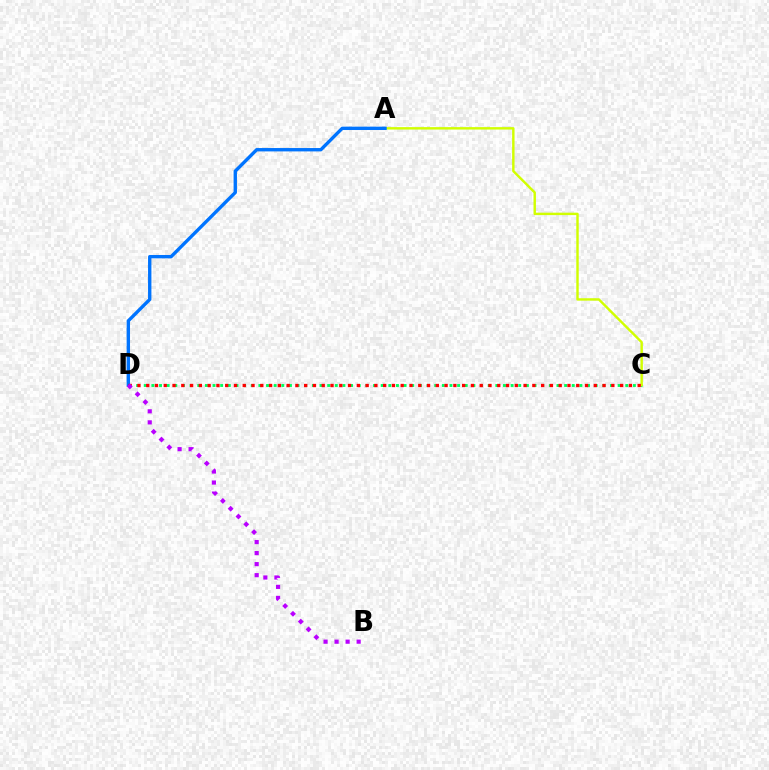{('C', 'D'): [{'color': '#00ff5c', 'line_style': 'dotted', 'thickness': 2.08}, {'color': '#ff0000', 'line_style': 'dotted', 'thickness': 2.38}], ('A', 'C'): [{'color': '#d1ff00', 'line_style': 'solid', 'thickness': 1.75}], ('A', 'D'): [{'color': '#0074ff', 'line_style': 'solid', 'thickness': 2.42}], ('B', 'D'): [{'color': '#b900ff', 'line_style': 'dotted', 'thickness': 3.0}]}